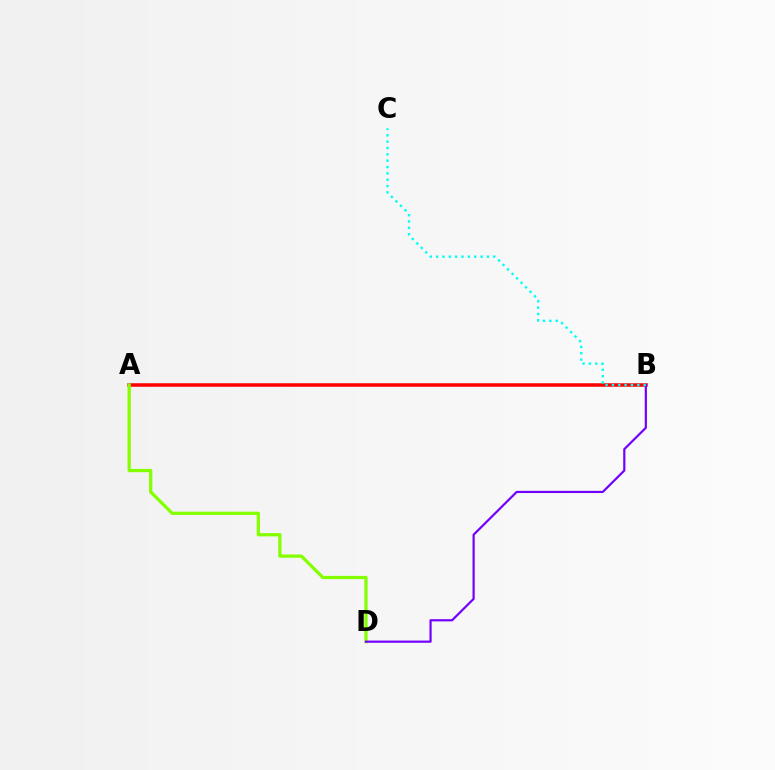{('A', 'B'): [{'color': '#ff0000', 'line_style': 'solid', 'thickness': 2.52}], ('A', 'D'): [{'color': '#84ff00', 'line_style': 'solid', 'thickness': 2.34}], ('B', 'D'): [{'color': '#7200ff', 'line_style': 'solid', 'thickness': 1.58}], ('B', 'C'): [{'color': '#00fff6', 'line_style': 'dotted', 'thickness': 1.72}]}